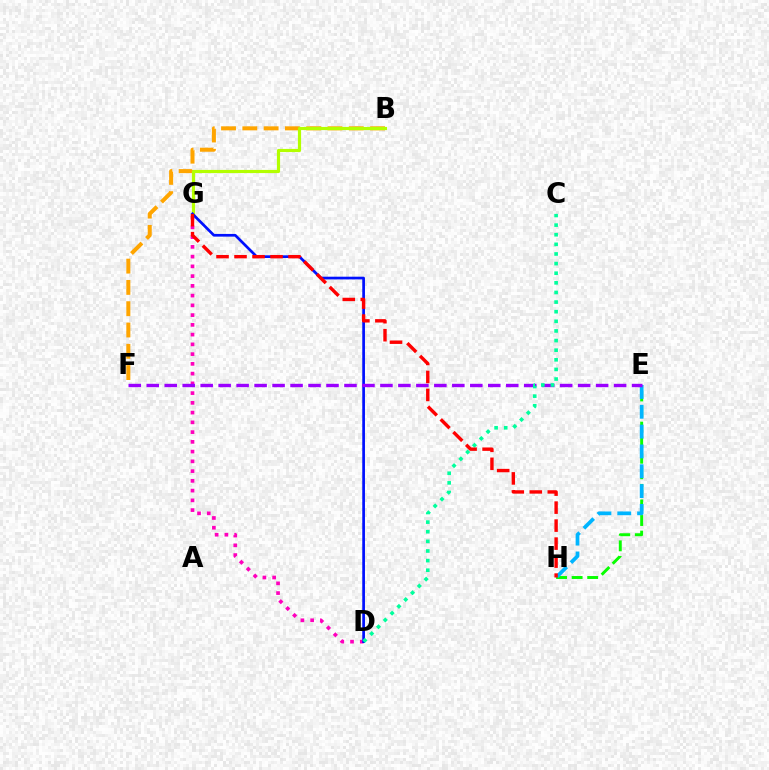{('E', 'H'): [{'color': '#08ff00', 'line_style': 'dashed', 'thickness': 2.12}, {'color': '#00b5ff', 'line_style': 'dashed', 'thickness': 2.69}], ('B', 'F'): [{'color': '#ffa500', 'line_style': 'dashed', 'thickness': 2.89}], ('D', 'G'): [{'color': '#ff00bd', 'line_style': 'dotted', 'thickness': 2.65}, {'color': '#0010ff', 'line_style': 'solid', 'thickness': 1.95}], ('B', 'G'): [{'color': '#b3ff00', 'line_style': 'solid', 'thickness': 2.28}], ('E', 'F'): [{'color': '#9b00ff', 'line_style': 'dashed', 'thickness': 2.44}], ('C', 'D'): [{'color': '#00ff9d', 'line_style': 'dotted', 'thickness': 2.61}], ('G', 'H'): [{'color': '#ff0000', 'line_style': 'dashed', 'thickness': 2.44}]}